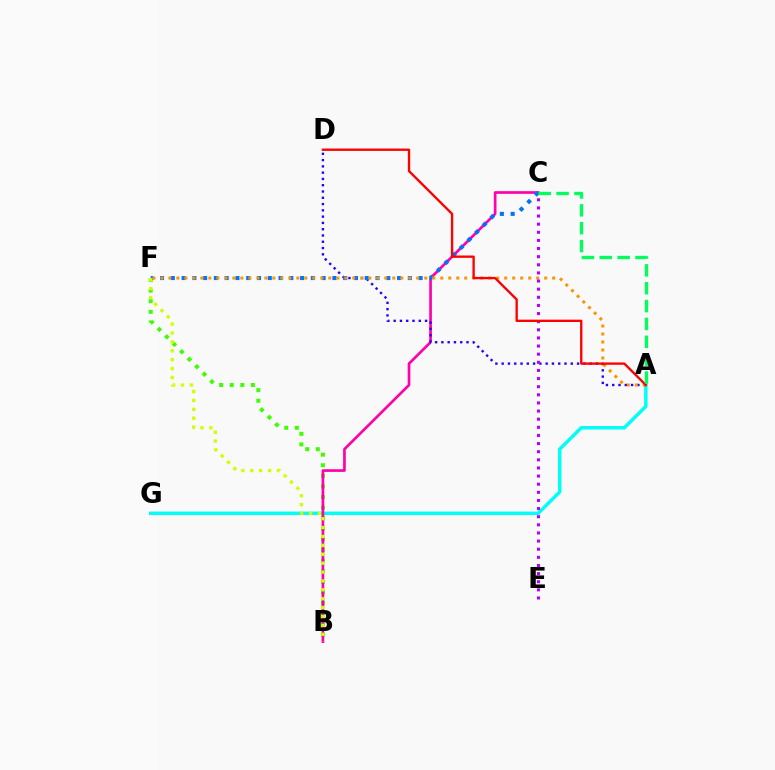{('A', 'G'): [{'color': '#00fff6', 'line_style': 'solid', 'thickness': 2.49}], ('B', 'F'): [{'color': '#3dff00', 'line_style': 'dotted', 'thickness': 2.88}, {'color': '#d1ff00', 'line_style': 'dotted', 'thickness': 2.42}], ('B', 'C'): [{'color': '#ff00ac', 'line_style': 'solid', 'thickness': 1.93}], ('A', 'D'): [{'color': '#2500ff', 'line_style': 'dotted', 'thickness': 1.71}, {'color': '#ff0000', 'line_style': 'solid', 'thickness': 1.69}], ('C', 'F'): [{'color': '#0074ff', 'line_style': 'dotted', 'thickness': 2.93}], ('A', 'F'): [{'color': '#ff9400', 'line_style': 'dotted', 'thickness': 2.17}], ('C', 'E'): [{'color': '#b900ff', 'line_style': 'dotted', 'thickness': 2.21}], ('A', 'C'): [{'color': '#00ff5c', 'line_style': 'dashed', 'thickness': 2.43}]}